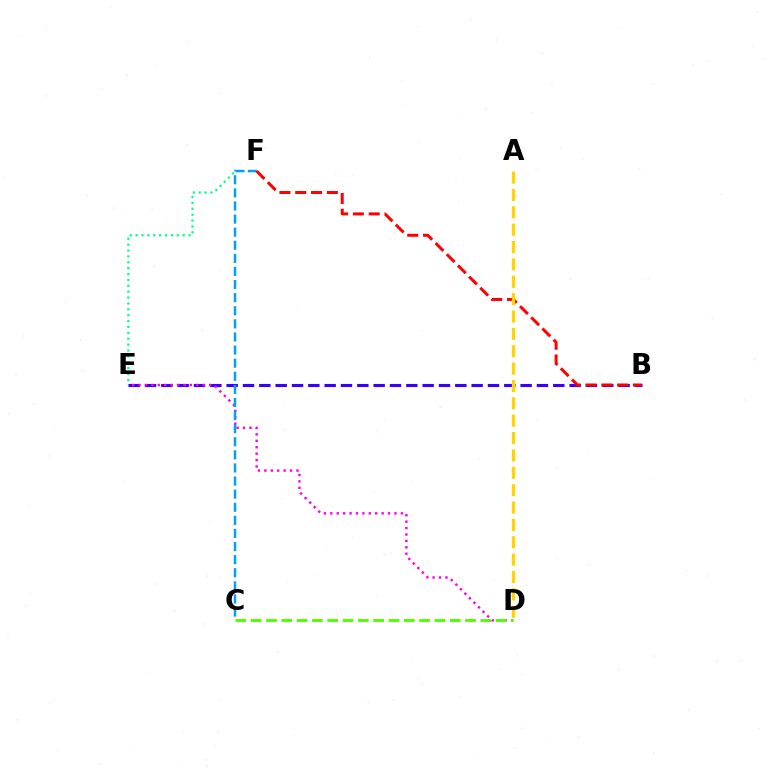{('E', 'F'): [{'color': '#00ff86', 'line_style': 'dotted', 'thickness': 1.6}], ('B', 'E'): [{'color': '#3700ff', 'line_style': 'dashed', 'thickness': 2.22}], ('D', 'E'): [{'color': '#ff00ed', 'line_style': 'dotted', 'thickness': 1.74}], ('C', 'F'): [{'color': '#009eff', 'line_style': 'dashed', 'thickness': 1.78}], ('B', 'F'): [{'color': '#ff0000', 'line_style': 'dashed', 'thickness': 2.15}], ('C', 'D'): [{'color': '#4fff00', 'line_style': 'dashed', 'thickness': 2.08}], ('A', 'D'): [{'color': '#ffd500', 'line_style': 'dashed', 'thickness': 2.36}]}